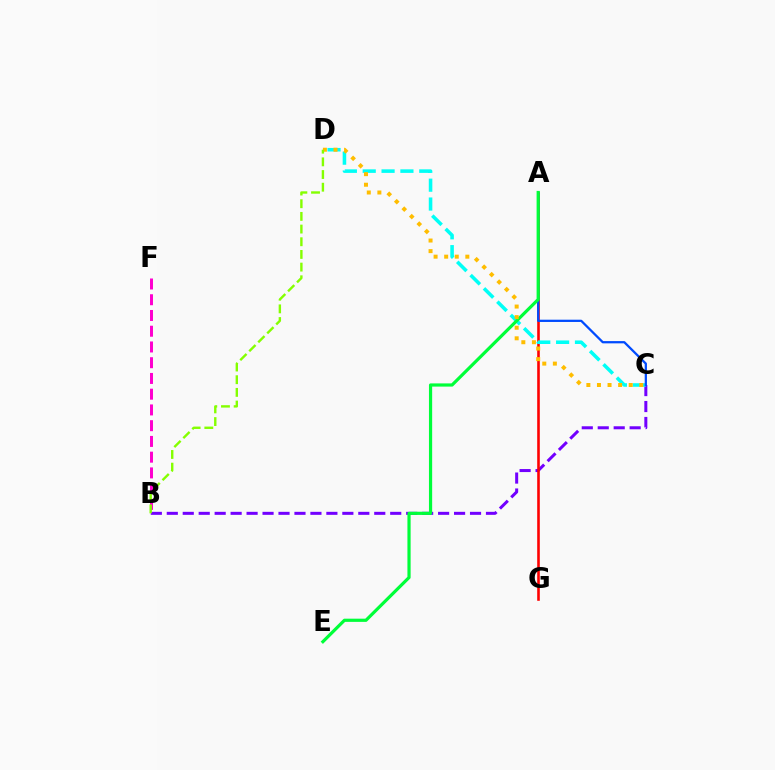{('B', 'C'): [{'color': '#7200ff', 'line_style': 'dashed', 'thickness': 2.17}], ('A', 'G'): [{'color': '#ff0000', 'line_style': 'solid', 'thickness': 1.87}], ('B', 'F'): [{'color': '#ff00cf', 'line_style': 'dashed', 'thickness': 2.14}], ('C', 'D'): [{'color': '#00fff6', 'line_style': 'dashed', 'thickness': 2.56}, {'color': '#ffbd00', 'line_style': 'dotted', 'thickness': 2.88}], ('A', 'C'): [{'color': '#004bff', 'line_style': 'solid', 'thickness': 1.63}], ('A', 'E'): [{'color': '#00ff39', 'line_style': 'solid', 'thickness': 2.3}], ('B', 'D'): [{'color': '#84ff00', 'line_style': 'dashed', 'thickness': 1.72}]}